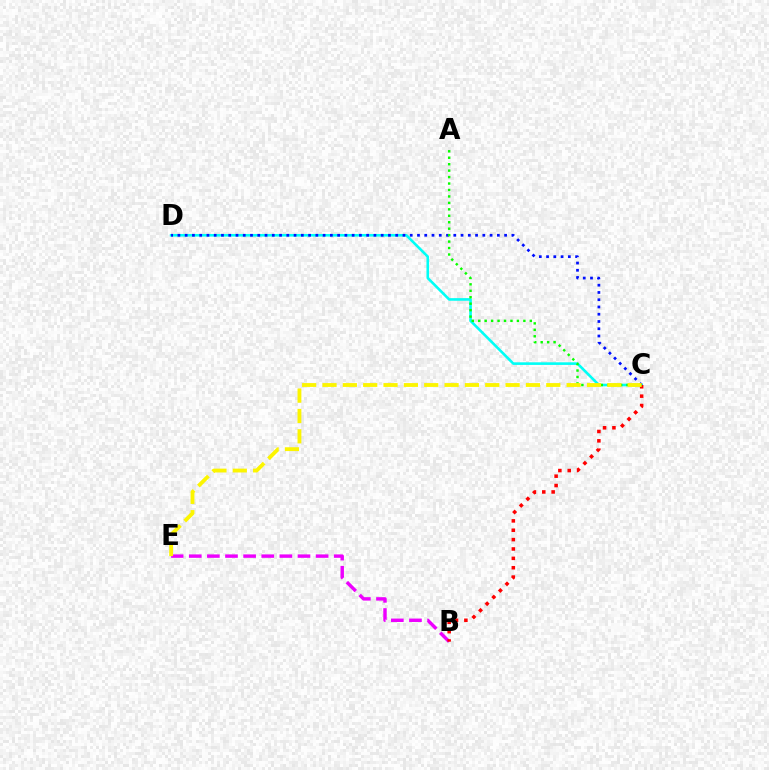{('B', 'E'): [{'color': '#ee00ff', 'line_style': 'dashed', 'thickness': 2.46}], ('C', 'D'): [{'color': '#00fff6', 'line_style': 'solid', 'thickness': 1.88}, {'color': '#0010ff', 'line_style': 'dotted', 'thickness': 1.97}], ('B', 'C'): [{'color': '#ff0000', 'line_style': 'dotted', 'thickness': 2.55}], ('A', 'C'): [{'color': '#08ff00', 'line_style': 'dotted', 'thickness': 1.75}], ('C', 'E'): [{'color': '#fcf500', 'line_style': 'dashed', 'thickness': 2.76}]}